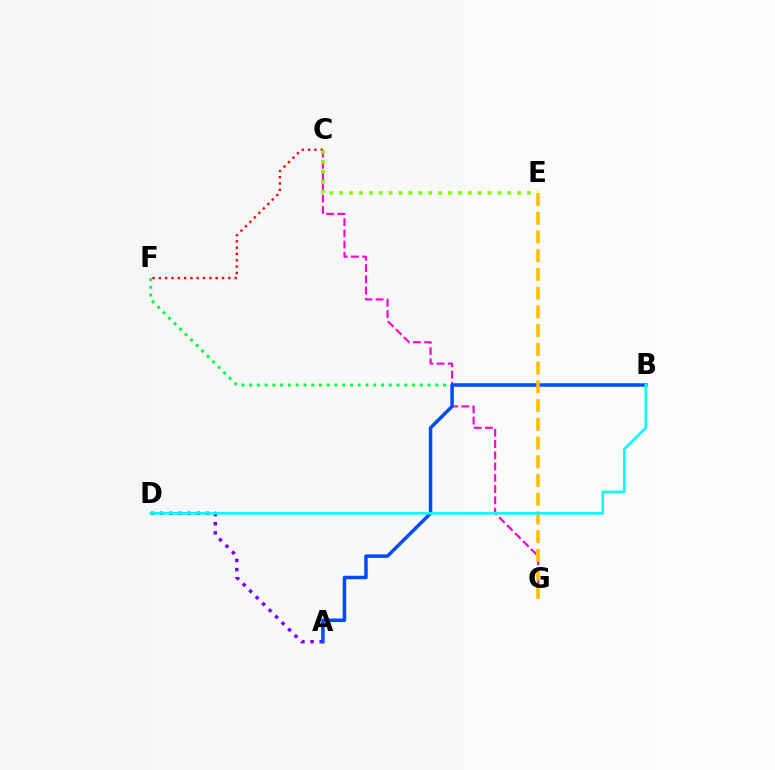{('A', 'D'): [{'color': '#7200ff', 'line_style': 'dotted', 'thickness': 2.48}], ('C', 'G'): [{'color': '#ff00cf', 'line_style': 'dashed', 'thickness': 1.53}], ('B', 'F'): [{'color': '#00ff39', 'line_style': 'dotted', 'thickness': 2.11}], ('A', 'B'): [{'color': '#004bff', 'line_style': 'solid', 'thickness': 2.51}], ('C', 'F'): [{'color': '#ff0000', 'line_style': 'dotted', 'thickness': 1.72}], ('E', 'G'): [{'color': '#ffbd00', 'line_style': 'dashed', 'thickness': 2.54}], ('B', 'D'): [{'color': '#00fff6', 'line_style': 'solid', 'thickness': 1.88}], ('C', 'E'): [{'color': '#84ff00', 'line_style': 'dotted', 'thickness': 2.69}]}